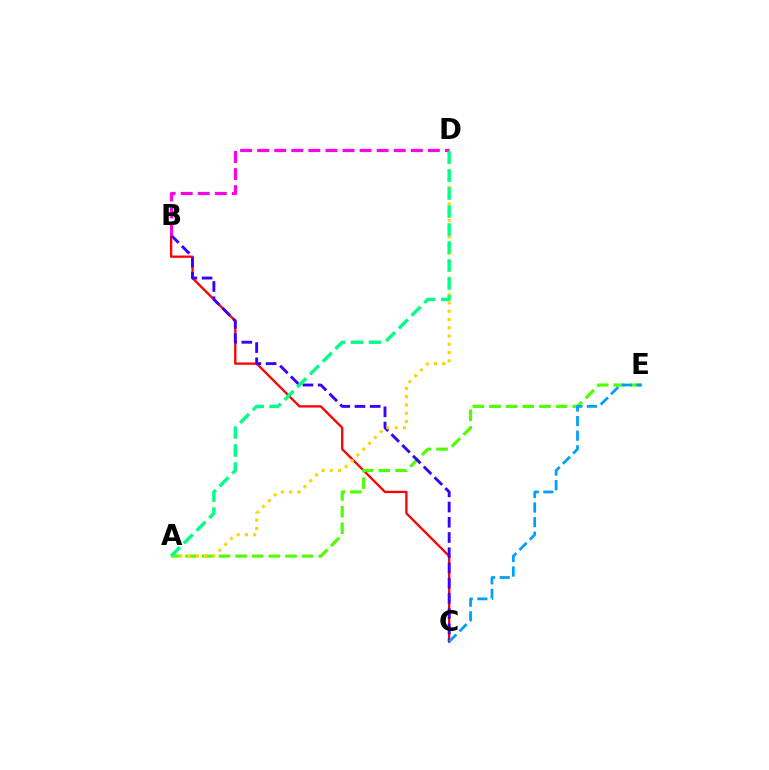{('B', 'C'): [{'color': '#ff0000', 'line_style': 'solid', 'thickness': 1.66}, {'color': '#3700ff', 'line_style': 'dashed', 'thickness': 2.07}], ('A', 'E'): [{'color': '#4fff00', 'line_style': 'dashed', 'thickness': 2.26}], ('B', 'D'): [{'color': '#ff00ed', 'line_style': 'dashed', 'thickness': 2.32}], ('C', 'E'): [{'color': '#009eff', 'line_style': 'dashed', 'thickness': 1.98}], ('A', 'D'): [{'color': '#ffd500', 'line_style': 'dotted', 'thickness': 2.24}, {'color': '#00ff86', 'line_style': 'dashed', 'thickness': 2.44}]}